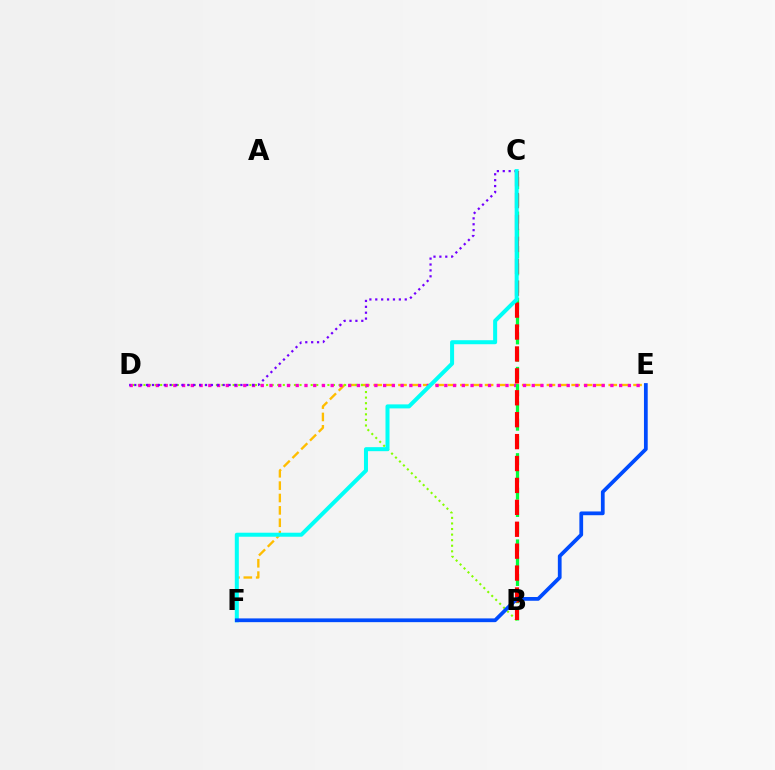{('E', 'F'): [{'color': '#ffbd00', 'line_style': 'dashed', 'thickness': 1.68}, {'color': '#004bff', 'line_style': 'solid', 'thickness': 2.7}], ('B', 'D'): [{'color': '#84ff00', 'line_style': 'dotted', 'thickness': 1.51}], ('D', 'E'): [{'color': '#ff00cf', 'line_style': 'dotted', 'thickness': 2.37}], ('B', 'C'): [{'color': '#00ff39', 'line_style': 'dashed', 'thickness': 2.34}, {'color': '#ff0000', 'line_style': 'dashed', 'thickness': 2.98}], ('C', 'D'): [{'color': '#7200ff', 'line_style': 'dotted', 'thickness': 1.6}], ('C', 'F'): [{'color': '#00fff6', 'line_style': 'solid', 'thickness': 2.89}]}